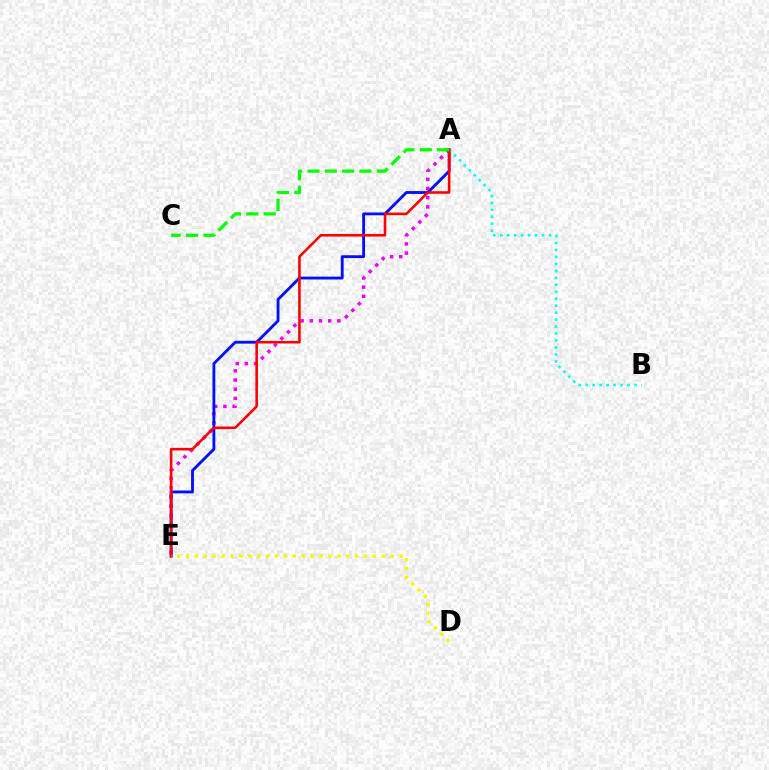{('A', 'E'): [{'color': '#ee00ff', 'line_style': 'dotted', 'thickness': 2.49}, {'color': '#0010ff', 'line_style': 'solid', 'thickness': 2.05}, {'color': '#ff0000', 'line_style': 'solid', 'thickness': 1.86}], ('A', 'B'): [{'color': '#00fff6', 'line_style': 'dotted', 'thickness': 1.89}], ('D', 'E'): [{'color': '#fcf500', 'line_style': 'dotted', 'thickness': 2.42}], ('A', 'C'): [{'color': '#08ff00', 'line_style': 'dashed', 'thickness': 2.35}]}